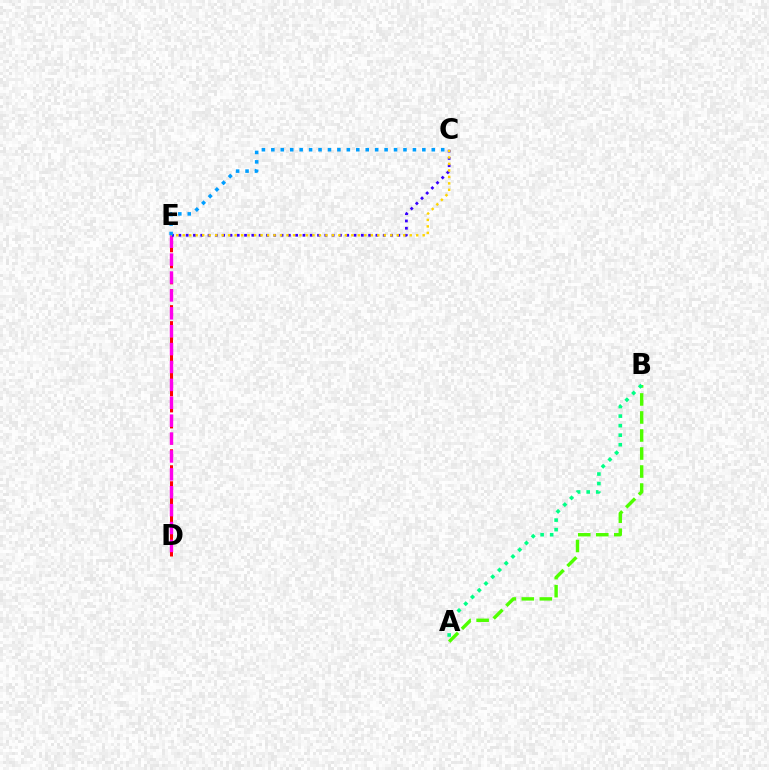{('A', 'B'): [{'color': '#4fff00', 'line_style': 'dashed', 'thickness': 2.45}, {'color': '#00ff86', 'line_style': 'dotted', 'thickness': 2.59}], ('D', 'E'): [{'color': '#ff0000', 'line_style': 'dashed', 'thickness': 2.18}, {'color': '#ff00ed', 'line_style': 'dashed', 'thickness': 2.43}], ('C', 'E'): [{'color': '#3700ff', 'line_style': 'dotted', 'thickness': 1.98}, {'color': '#ffd500', 'line_style': 'dotted', 'thickness': 1.76}, {'color': '#009eff', 'line_style': 'dotted', 'thickness': 2.56}]}